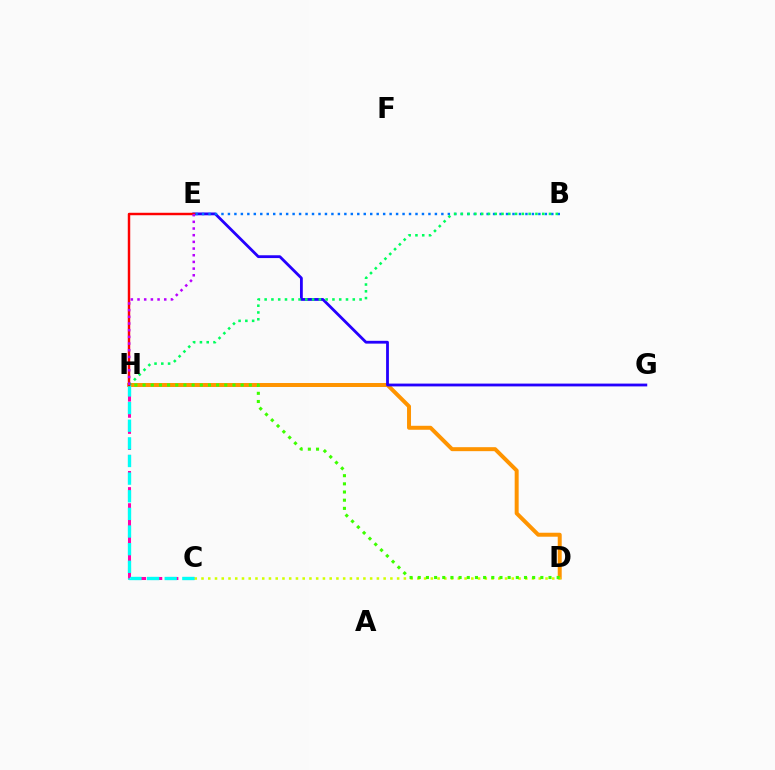{('D', 'H'): [{'color': '#ff9400', 'line_style': 'solid', 'thickness': 2.86}, {'color': '#3dff00', 'line_style': 'dotted', 'thickness': 2.22}], ('E', 'G'): [{'color': '#2500ff', 'line_style': 'solid', 'thickness': 2.02}], ('C', 'H'): [{'color': '#ff00ac', 'line_style': 'dashed', 'thickness': 2.19}, {'color': '#00fff6', 'line_style': 'dashed', 'thickness': 2.4}], ('B', 'E'): [{'color': '#0074ff', 'line_style': 'dotted', 'thickness': 1.76}], ('B', 'H'): [{'color': '#00ff5c', 'line_style': 'dotted', 'thickness': 1.84}], ('C', 'D'): [{'color': '#d1ff00', 'line_style': 'dotted', 'thickness': 1.83}], ('E', 'H'): [{'color': '#ff0000', 'line_style': 'solid', 'thickness': 1.76}, {'color': '#b900ff', 'line_style': 'dotted', 'thickness': 1.82}]}